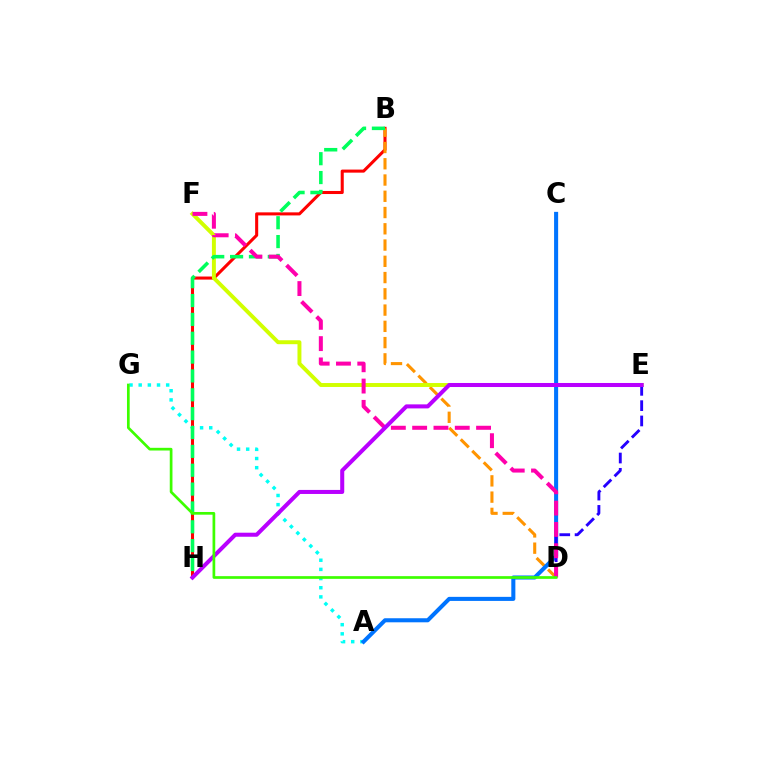{('B', 'H'): [{'color': '#ff0000', 'line_style': 'solid', 'thickness': 2.2}, {'color': '#00ff5c', 'line_style': 'dashed', 'thickness': 2.56}], ('A', 'G'): [{'color': '#00fff6', 'line_style': 'dotted', 'thickness': 2.49}], ('B', 'D'): [{'color': '#ff9400', 'line_style': 'dashed', 'thickness': 2.21}], ('E', 'F'): [{'color': '#d1ff00', 'line_style': 'solid', 'thickness': 2.83}], ('A', 'C'): [{'color': '#0074ff', 'line_style': 'solid', 'thickness': 2.92}], ('D', 'E'): [{'color': '#2500ff', 'line_style': 'dashed', 'thickness': 2.08}], ('D', 'F'): [{'color': '#ff00ac', 'line_style': 'dashed', 'thickness': 2.89}], ('E', 'H'): [{'color': '#b900ff', 'line_style': 'solid', 'thickness': 2.91}], ('D', 'G'): [{'color': '#3dff00', 'line_style': 'solid', 'thickness': 1.95}]}